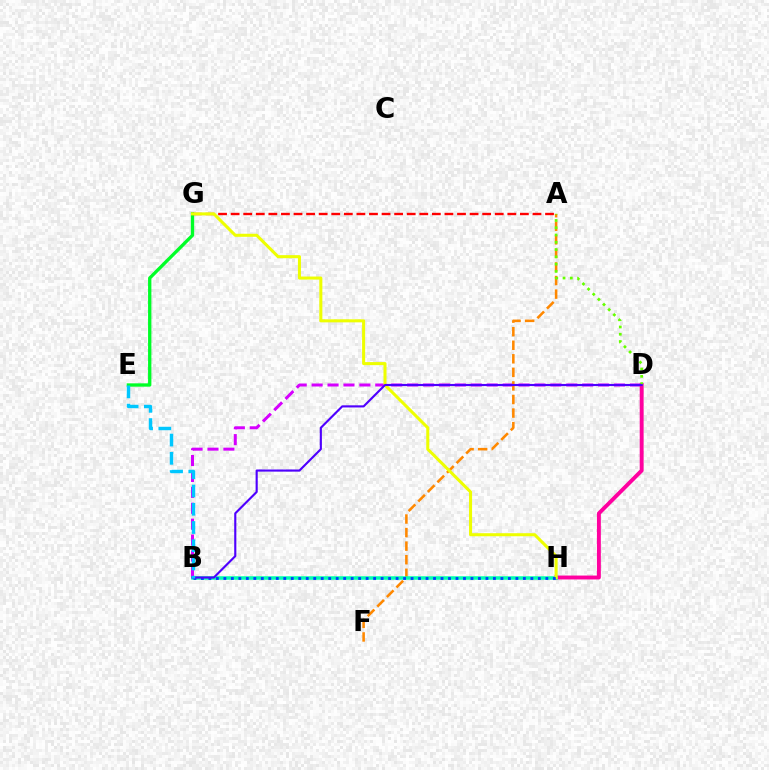{('B', 'D'): [{'color': '#d600ff', 'line_style': 'dashed', 'thickness': 2.16}, {'color': '#4f00ff', 'line_style': 'solid', 'thickness': 1.54}], ('A', 'F'): [{'color': '#ff8800', 'line_style': 'dashed', 'thickness': 1.84}], ('E', 'G'): [{'color': '#00ff27', 'line_style': 'solid', 'thickness': 2.39}], ('A', 'G'): [{'color': '#ff0000', 'line_style': 'dashed', 'thickness': 1.71}], ('D', 'H'): [{'color': '#ff00a0', 'line_style': 'solid', 'thickness': 2.81}], ('B', 'H'): [{'color': '#00ffaf', 'line_style': 'solid', 'thickness': 2.54}, {'color': '#003fff', 'line_style': 'dotted', 'thickness': 2.03}], ('G', 'H'): [{'color': '#eeff00', 'line_style': 'solid', 'thickness': 2.19}], ('A', 'D'): [{'color': '#66ff00', 'line_style': 'dotted', 'thickness': 1.98}], ('B', 'E'): [{'color': '#00c7ff', 'line_style': 'dashed', 'thickness': 2.48}]}